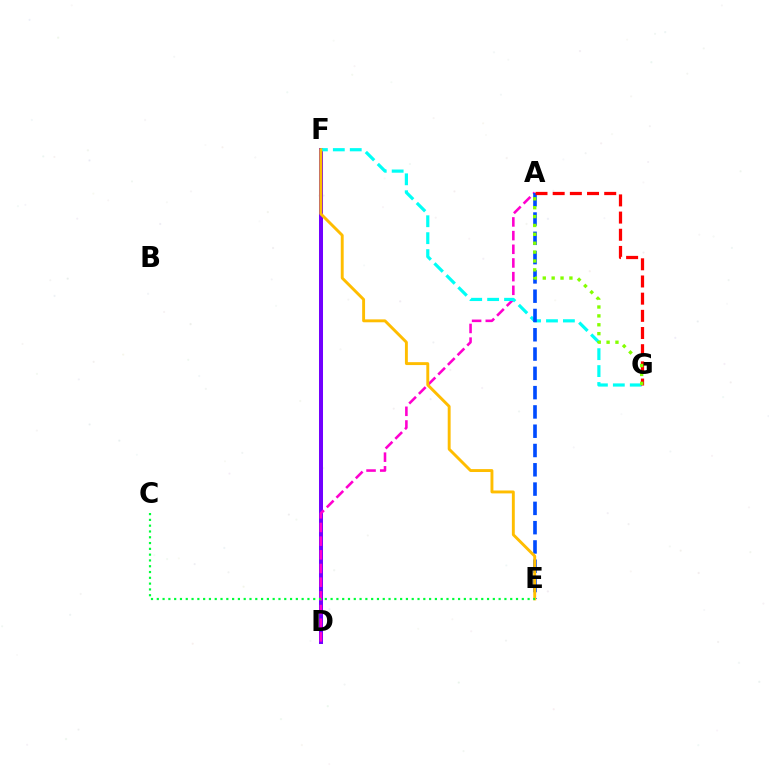{('D', 'F'): [{'color': '#7200ff', 'line_style': 'solid', 'thickness': 2.89}], ('A', 'D'): [{'color': '#ff00cf', 'line_style': 'dashed', 'thickness': 1.86}], ('F', 'G'): [{'color': '#00fff6', 'line_style': 'dashed', 'thickness': 2.3}], ('A', 'E'): [{'color': '#004bff', 'line_style': 'dashed', 'thickness': 2.62}], ('E', 'F'): [{'color': '#ffbd00', 'line_style': 'solid', 'thickness': 2.09}], ('C', 'E'): [{'color': '#00ff39', 'line_style': 'dotted', 'thickness': 1.57}], ('A', 'G'): [{'color': '#ff0000', 'line_style': 'dashed', 'thickness': 2.33}, {'color': '#84ff00', 'line_style': 'dotted', 'thickness': 2.41}]}